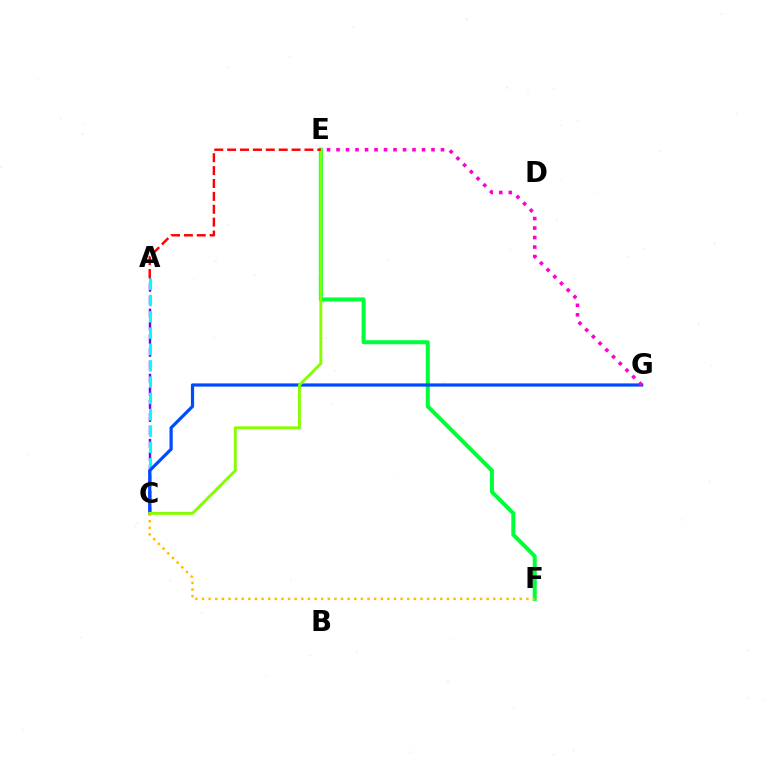{('E', 'F'): [{'color': '#00ff39', 'line_style': 'solid', 'thickness': 2.9}], ('A', 'C'): [{'color': '#7200ff', 'line_style': 'dashed', 'thickness': 1.77}, {'color': '#00fff6', 'line_style': 'dashed', 'thickness': 2.22}], ('C', 'G'): [{'color': '#004bff', 'line_style': 'solid', 'thickness': 2.31}], ('C', 'E'): [{'color': '#84ff00', 'line_style': 'solid', 'thickness': 2.08}], ('C', 'F'): [{'color': '#ffbd00', 'line_style': 'dotted', 'thickness': 1.8}], ('A', 'E'): [{'color': '#ff0000', 'line_style': 'dashed', 'thickness': 1.75}], ('E', 'G'): [{'color': '#ff00cf', 'line_style': 'dotted', 'thickness': 2.58}]}